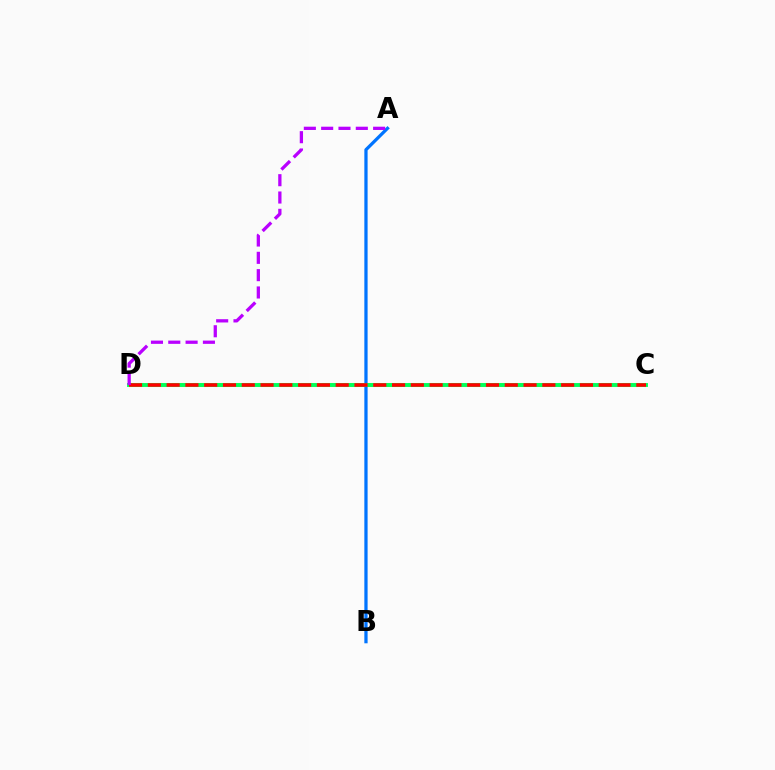{('C', 'D'): [{'color': '#d1ff00', 'line_style': 'dashed', 'thickness': 2.92}, {'color': '#00ff5c', 'line_style': 'solid', 'thickness': 2.81}, {'color': '#ff0000', 'line_style': 'dashed', 'thickness': 2.55}], ('A', 'B'): [{'color': '#0074ff', 'line_style': 'solid', 'thickness': 2.34}], ('A', 'D'): [{'color': '#b900ff', 'line_style': 'dashed', 'thickness': 2.35}]}